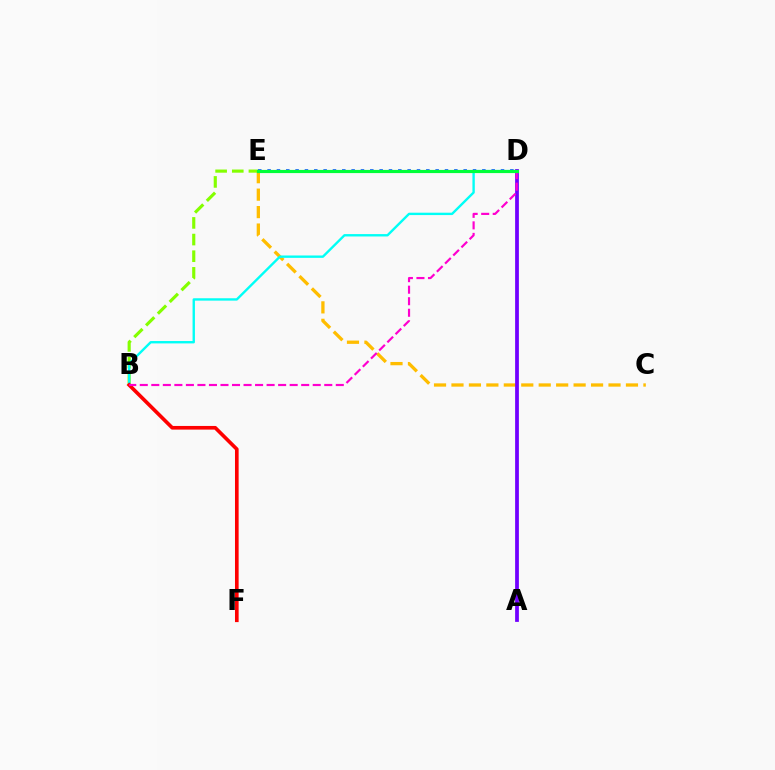{('C', 'E'): [{'color': '#ffbd00', 'line_style': 'dashed', 'thickness': 2.37}], ('B', 'E'): [{'color': '#84ff00', 'line_style': 'dashed', 'thickness': 2.26}], ('B', 'D'): [{'color': '#00fff6', 'line_style': 'solid', 'thickness': 1.71}, {'color': '#ff00cf', 'line_style': 'dashed', 'thickness': 1.57}], ('B', 'F'): [{'color': '#ff0000', 'line_style': 'solid', 'thickness': 2.63}], ('A', 'D'): [{'color': '#7200ff', 'line_style': 'solid', 'thickness': 2.71}], ('D', 'E'): [{'color': '#004bff', 'line_style': 'dotted', 'thickness': 2.54}, {'color': '#00ff39', 'line_style': 'solid', 'thickness': 2.28}]}